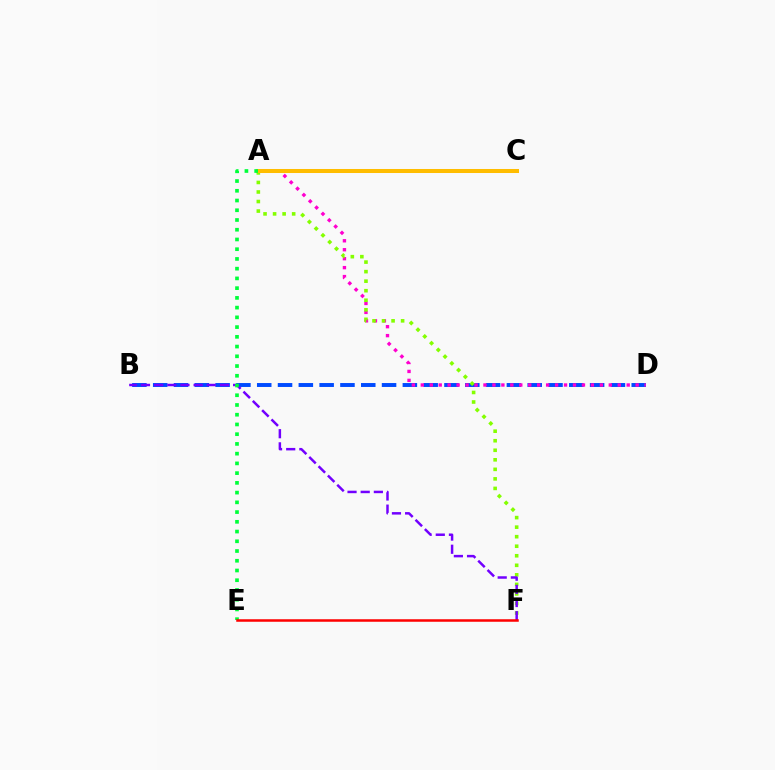{('B', 'D'): [{'color': '#004bff', 'line_style': 'dashed', 'thickness': 2.83}], ('A', 'D'): [{'color': '#ff00cf', 'line_style': 'dotted', 'thickness': 2.43}], ('A', 'F'): [{'color': '#84ff00', 'line_style': 'dotted', 'thickness': 2.59}], ('A', 'C'): [{'color': '#00fff6', 'line_style': 'dashed', 'thickness': 2.57}, {'color': '#ffbd00', 'line_style': 'solid', 'thickness': 2.9}], ('B', 'F'): [{'color': '#7200ff', 'line_style': 'dashed', 'thickness': 1.79}], ('A', 'E'): [{'color': '#00ff39', 'line_style': 'dotted', 'thickness': 2.65}], ('E', 'F'): [{'color': '#ff0000', 'line_style': 'solid', 'thickness': 1.81}]}